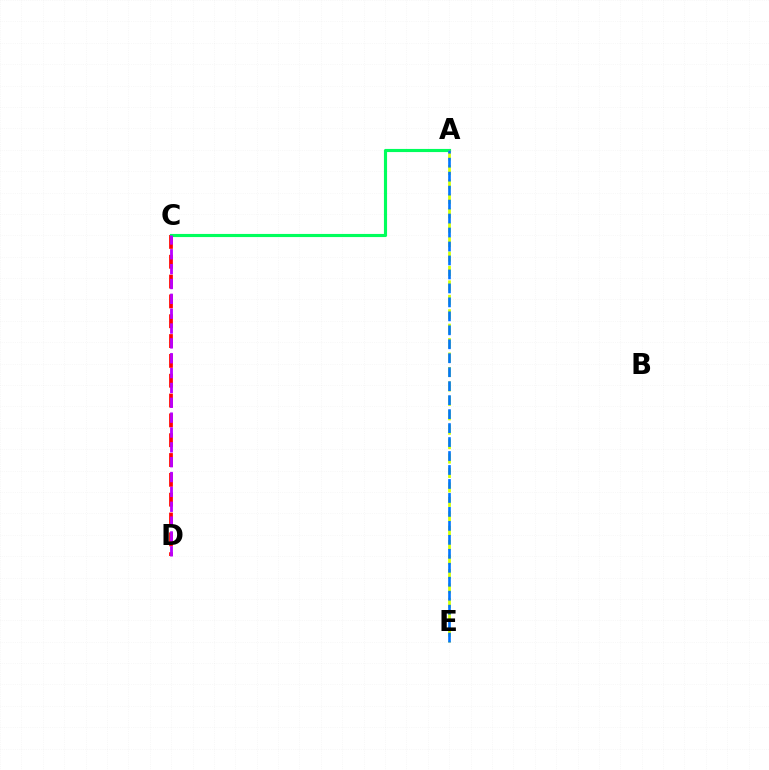{('C', 'D'): [{'color': '#ff0000', 'line_style': 'dashed', 'thickness': 2.69}, {'color': '#b900ff', 'line_style': 'dashed', 'thickness': 2.02}], ('A', 'C'): [{'color': '#00ff5c', 'line_style': 'solid', 'thickness': 2.26}], ('A', 'E'): [{'color': '#d1ff00', 'line_style': 'dashed', 'thickness': 1.96}, {'color': '#0074ff', 'line_style': 'dashed', 'thickness': 1.9}]}